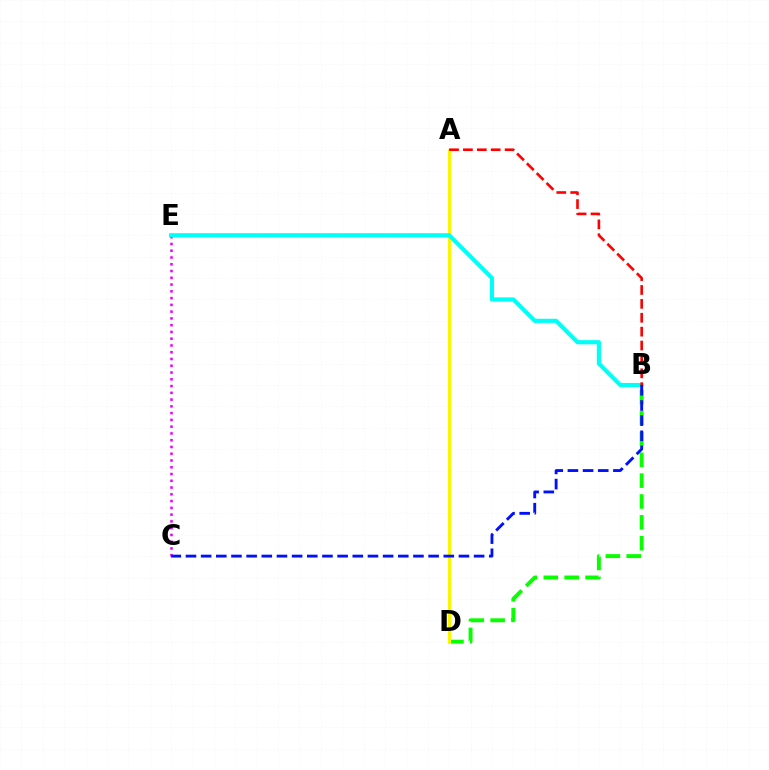{('C', 'E'): [{'color': '#ee00ff', 'line_style': 'dotted', 'thickness': 1.84}], ('B', 'D'): [{'color': '#08ff00', 'line_style': 'dashed', 'thickness': 2.83}], ('A', 'D'): [{'color': '#fcf500', 'line_style': 'solid', 'thickness': 2.17}], ('B', 'E'): [{'color': '#00fff6', 'line_style': 'solid', 'thickness': 2.98}], ('A', 'B'): [{'color': '#ff0000', 'line_style': 'dashed', 'thickness': 1.89}], ('B', 'C'): [{'color': '#0010ff', 'line_style': 'dashed', 'thickness': 2.06}]}